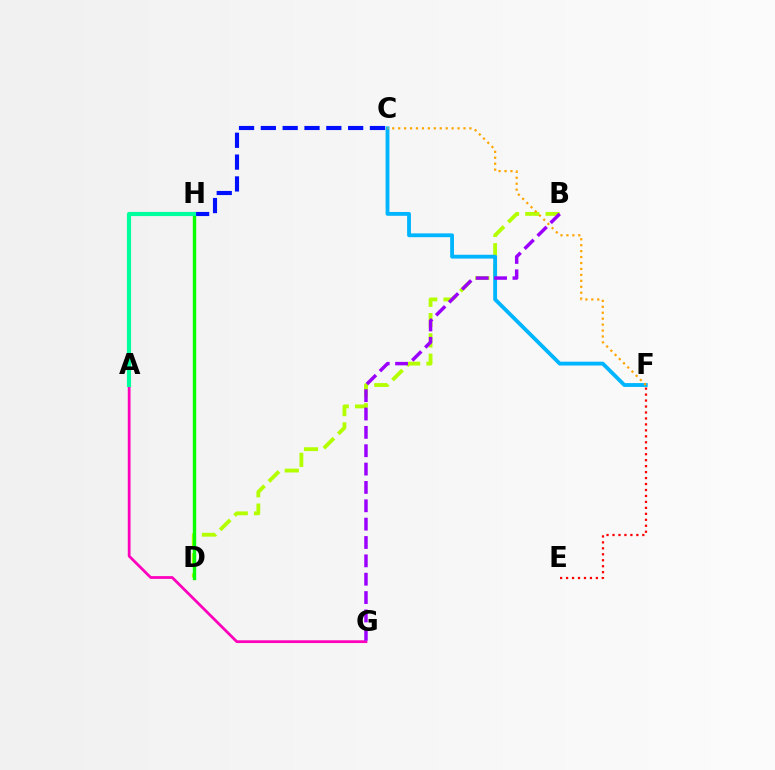{('B', 'D'): [{'color': '#b3ff00', 'line_style': 'dashed', 'thickness': 2.76}], ('A', 'G'): [{'color': '#ff00bd', 'line_style': 'solid', 'thickness': 1.99}], ('D', 'H'): [{'color': '#08ff00', 'line_style': 'solid', 'thickness': 2.44}], ('C', 'H'): [{'color': '#0010ff', 'line_style': 'dashed', 'thickness': 2.96}], ('C', 'F'): [{'color': '#00b5ff', 'line_style': 'solid', 'thickness': 2.76}, {'color': '#ffa500', 'line_style': 'dotted', 'thickness': 1.61}], ('A', 'H'): [{'color': '#00ff9d', 'line_style': 'solid', 'thickness': 2.99}], ('E', 'F'): [{'color': '#ff0000', 'line_style': 'dotted', 'thickness': 1.62}], ('B', 'G'): [{'color': '#9b00ff', 'line_style': 'dashed', 'thickness': 2.49}]}